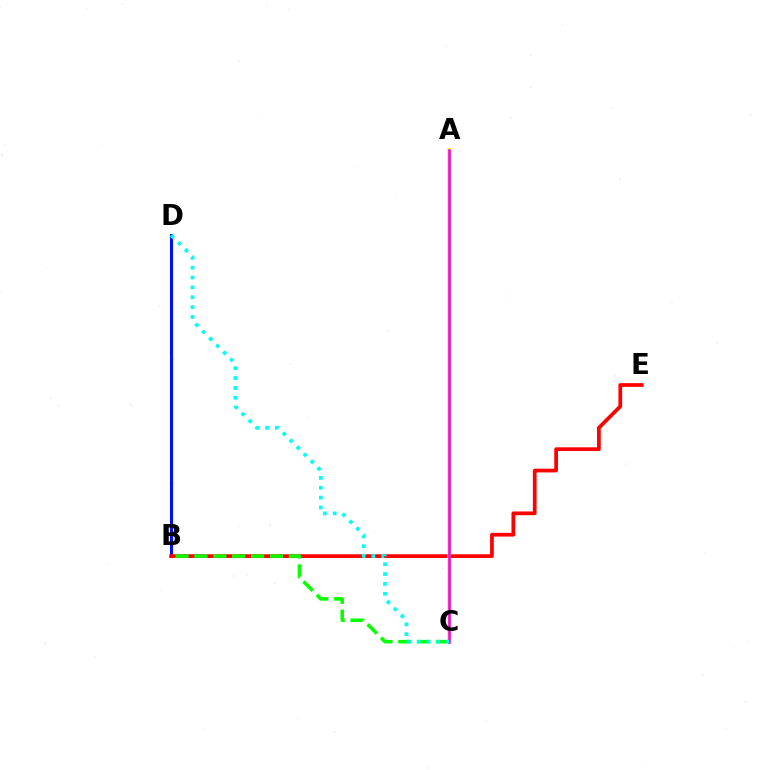{('B', 'D'): [{'color': '#0010ff', 'line_style': 'solid', 'thickness': 2.19}], ('B', 'E'): [{'color': '#ff0000', 'line_style': 'solid', 'thickness': 2.68}], ('B', 'C'): [{'color': '#08ff00', 'line_style': 'dashed', 'thickness': 2.57}], ('A', 'C'): [{'color': '#fcf500', 'line_style': 'solid', 'thickness': 2.58}, {'color': '#ee00ff', 'line_style': 'solid', 'thickness': 1.82}], ('C', 'D'): [{'color': '#00fff6', 'line_style': 'dotted', 'thickness': 2.68}]}